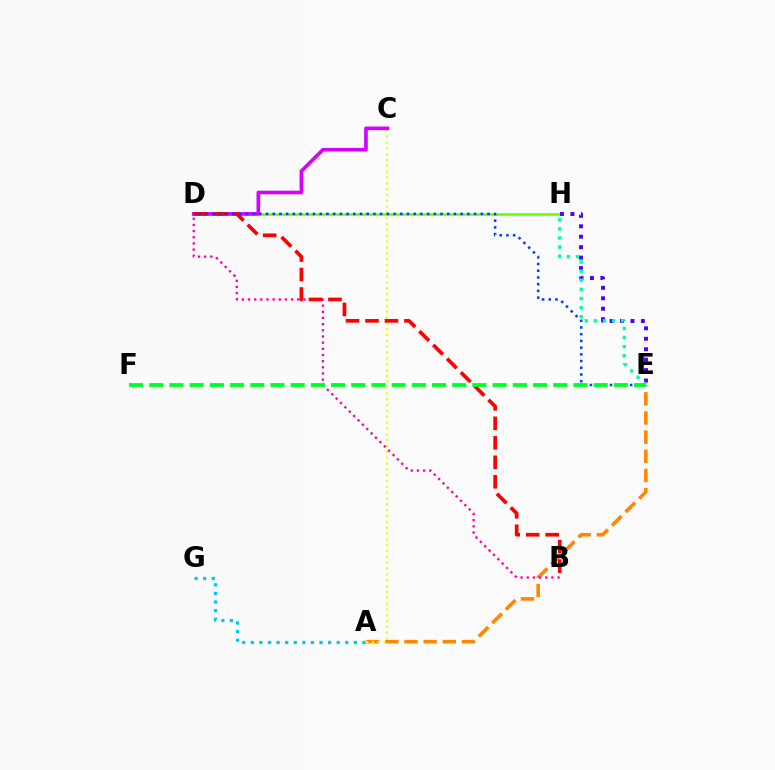{('A', 'G'): [{'color': '#00c7ff', 'line_style': 'dotted', 'thickness': 2.33}], ('A', 'E'): [{'color': '#ff8800', 'line_style': 'dashed', 'thickness': 2.6}], ('D', 'H'): [{'color': '#66ff00', 'line_style': 'solid', 'thickness': 1.86}], ('E', 'H'): [{'color': '#4f00ff', 'line_style': 'dotted', 'thickness': 2.84}, {'color': '#00ffaf', 'line_style': 'dotted', 'thickness': 2.48}], ('A', 'C'): [{'color': '#eeff00', 'line_style': 'dotted', 'thickness': 1.59}], ('B', 'D'): [{'color': '#ff00a0', 'line_style': 'dotted', 'thickness': 1.68}, {'color': '#ff0000', 'line_style': 'dashed', 'thickness': 2.65}], ('C', 'D'): [{'color': '#d600ff', 'line_style': 'solid', 'thickness': 2.61}], ('D', 'E'): [{'color': '#003fff', 'line_style': 'dotted', 'thickness': 1.82}], ('E', 'F'): [{'color': '#00ff27', 'line_style': 'dashed', 'thickness': 2.74}]}